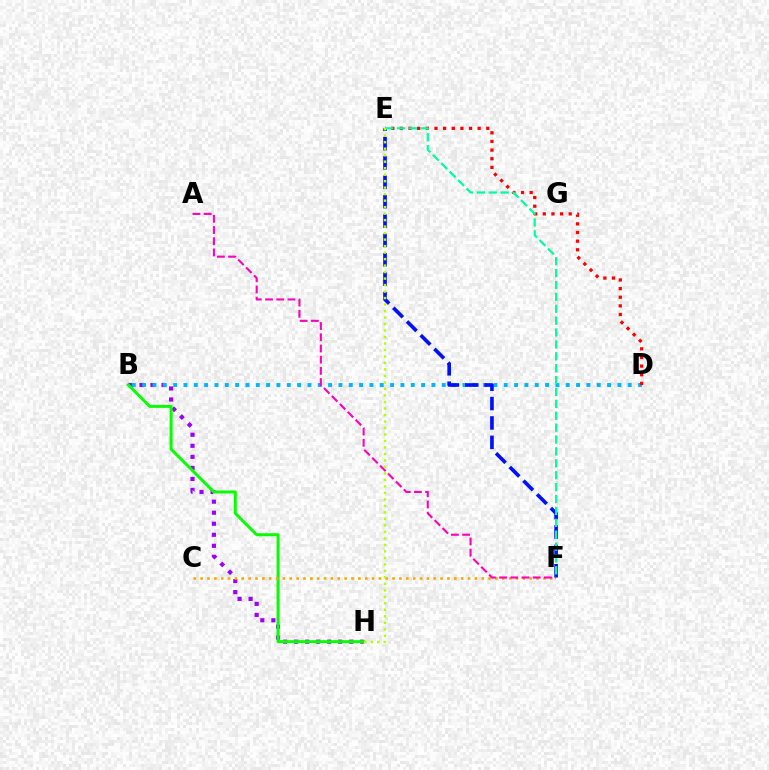{('B', 'H'): [{'color': '#9b00ff', 'line_style': 'dotted', 'thickness': 3.0}, {'color': '#08ff00', 'line_style': 'solid', 'thickness': 2.14}], ('B', 'D'): [{'color': '#00b5ff', 'line_style': 'dotted', 'thickness': 2.81}], ('D', 'E'): [{'color': '#ff0000', 'line_style': 'dotted', 'thickness': 2.35}], ('C', 'F'): [{'color': '#ffa500', 'line_style': 'dotted', 'thickness': 1.86}], ('E', 'F'): [{'color': '#0010ff', 'line_style': 'dashed', 'thickness': 2.63}, {'color': '#00ff9d', 'line_style': 'dashed', 'thickness': 1.62}], ('A', 'F'): [{'color': '#ff00bd', 'line_style': 'dashed', 'thickness': 1.52}], ('E', 'H'): [{'color': '#b3ff00', 'line_style': 'dotted', 'thickness': 1.76}]}